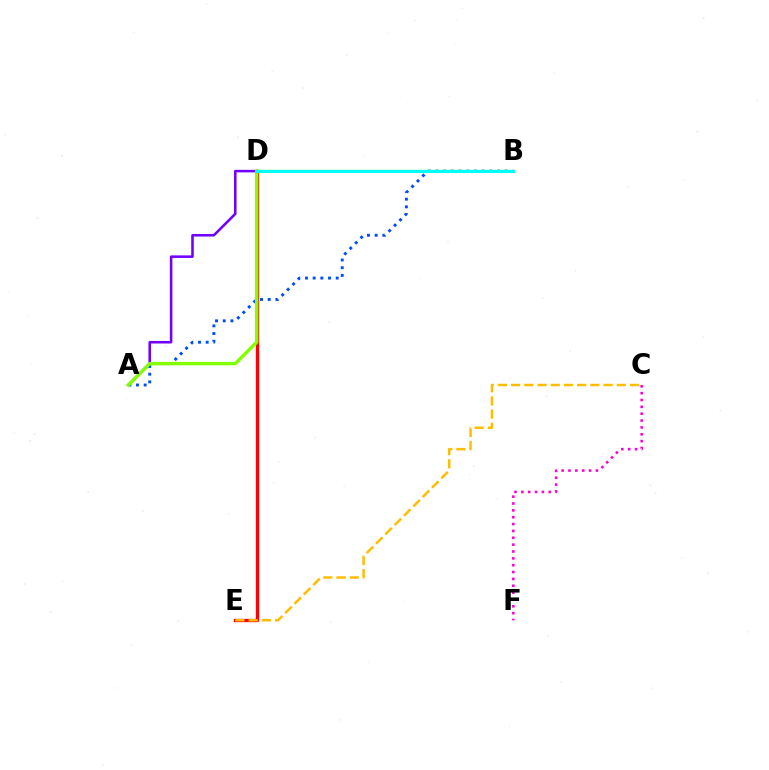{('A', 'B'): [{'color': '#004bff', 'line_style': 'dotted', 'thickness': 2.09}], ('A', 'D'): [{'color': '#7200ff', 'line_style': 'solid', 'thickness': 1.84}, {'color': '#84ff00', 'line_style': 'solid', 'thickness': 2.47}], ('D', 'E'): [{'color': '#ff0000', 'line_style': 'solid', 'thickness': 2.39}], ('C', 'E'): [{'color': '#ffbd00', 'line_style': 'dashed', 'thickness': 1.79}], ('B', 'D'): [{'color': '#00ff39', 'line_style': 'solid', 'thickness': 1.62}, {'color': '#00fff6', 'line_style': 'solid', 'thickness': 2.21}], ('C', 'F'): [{'color': '#ff00cf', 'line_style': 'dotted', 'thickness': 1.86}]}